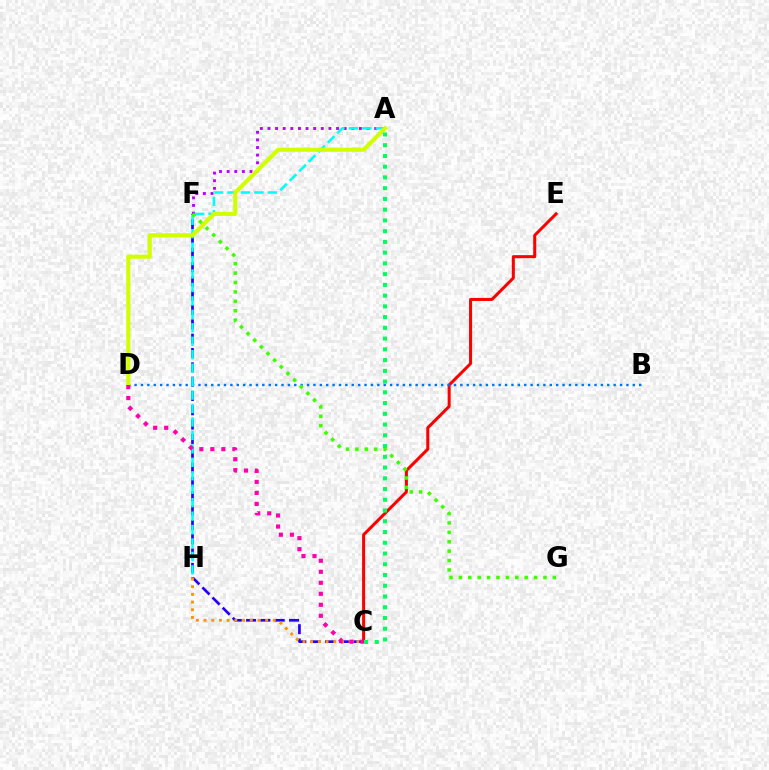{('C', 'F'): [{'color': '#2500ff', 'line_style': 'dashed', 'thickness': 1.95}], ('A', 'F'): [{'color': '#b900ff', 'line_style': 'dotted', 'thickness': 2.07}], ('C', 'H'): [{'color': '#ff9400', 'line_style': 'dotted', 'thickness': 2.09}], ('C', 'E'): [{'color': '#ff0000', 'line_style': 'solid', 'thickness': 2.18}], ('B', 'D'): [{'color': '#0074ff', 'line_style': 'dotted', 'thickness': 1.74}], ('A', 'H'): [{'color': '#00fff6', 'line_style': 'dashed', 'thickness': 1.83}], ('A', 'D'): [{'color': '#d1ff00', 'line_style': 'solid', 'thickness': 2.96}], ('C', 'D'): [{'color': '#ff00ac', 'line_style': 'dotted', 'thickness': 2.99}], ('F', 'G'): [{'color': '#3dff00', 'line_style': 'dotted', 'thickness': 2.55}], ('A', 'C'): [{'color': '#00ff5c', 'line_style': 'dotted', 'thickness': 2.92}]}